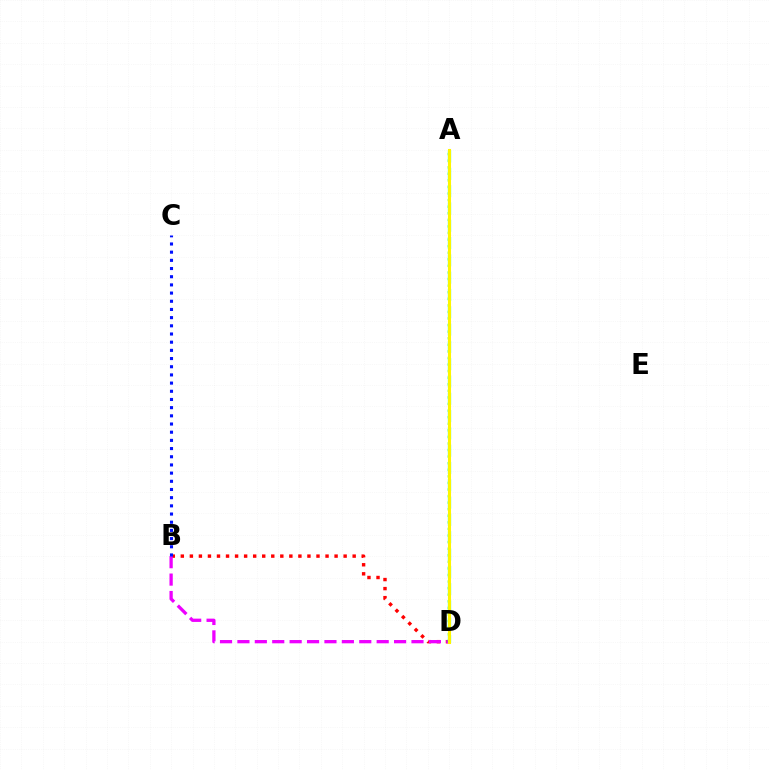{('B', 'D'): [{'color': '#ff0000', 'line_style': 'dotted', 'thickness': 2.46}, {'color': '#ee00ff', 'line_style': 'dashed', 'thickness': 2.36}], ('A', 'D'): [{'color': '#08ff00', 'line_style': 'dotted', 'thickness': 1.79}, {'color': '#00fff6', 'line_style': 'dashed', 'thickness': 2.35}, {'color': '#fcf500', 'line_style': 'solid', 'thickness': 2.2}], ('B', 'C'): [{'color': '#0010ff', 'line_style': 'dotted', 'thickness': 2.22}]}